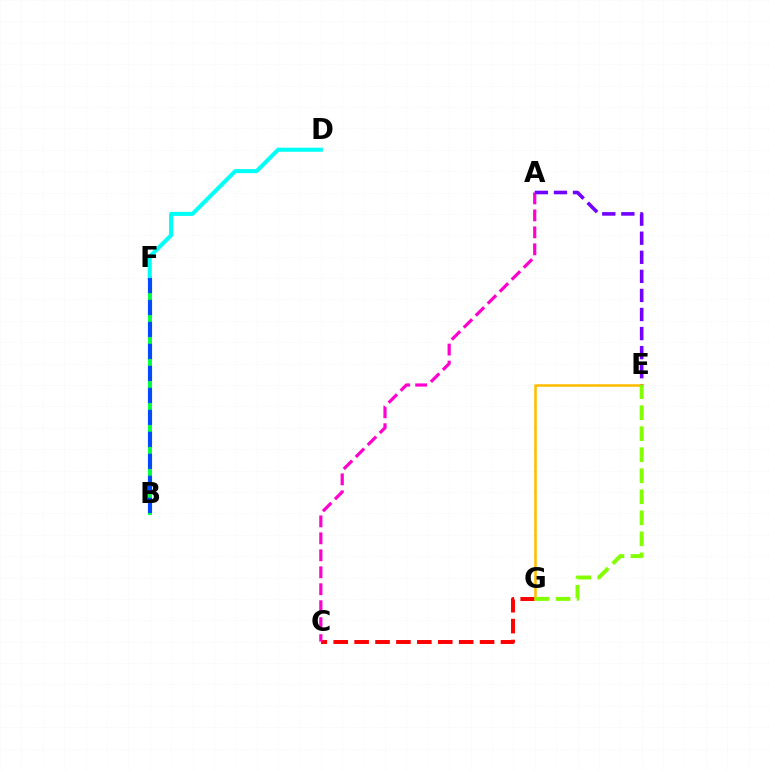{('B', 'F'): [{'color': '#00ff39', 'line_style': 'solid', 'thickness': 2.81}, {'color': '#004bff', 'line_style': 'dashed', 'thickness': 2.99}], ('C', 'G'): [{'color': '#ff0000', 'line_style': 'dashed', 'thickness': 2.84}], ('A', 'C'): [{'color': '#ff00cf', 'line_style': 'dashed', 'thickness': 2.3}], ('D', 'F'): [{'color': '#00fff6', 'line_style': 'solid', 'thickness': 2.92}], ('A', 'E'): [{'color': '#7200ff', 'line_style': 'dashed', 'thickness': 2.59}], ('E', 'G'): [{'color': '#ffbd00', 'line_style': 'solid', 'thickness': 1.85}, {'color': '#84ff00', 'line_style': 'dashed', 'thickness': 2.86}]}